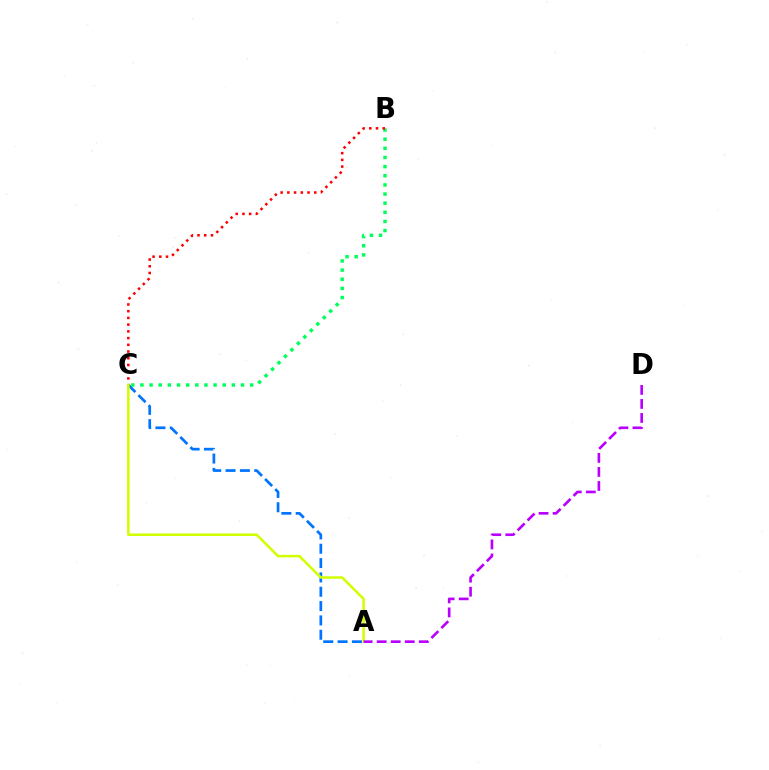{('B', 'C'): [{'color': '#00ff5c', 'line_style': 'dotted', 'thickness': 2.48}, {'color': '#ff0000', 'line_style': 'dotted', 'thickness': 1.83}], ('A', 'C'): [{'color': '#0074ff', 'line_style': 'dashed', 'thickness': 1.95}, {'color': '#d1ff00', 'line_style': 'solid', 'thickness': 1.82}], ('A', 'D'): [{'color': '#b900ff', 'line_style': 'dashed', 'thickness': 1.91}]}